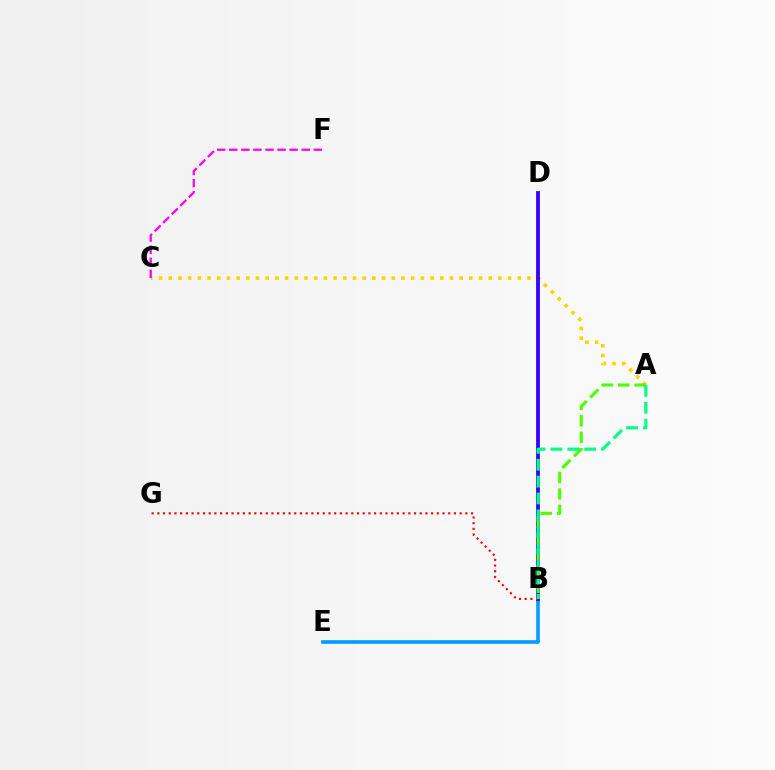{('B', 'E'): [{'color': '#009eff', 'line_style': 'solid', 'thickness': 2.63}], ('A', 'C'): [{'color': '#ffd500', 'line_style': 'dotted', 'thickness': 2.63}], ('C', 'F'): [{'color': '#ff00ed', 'line_style': 'dashed', 'thickness': 1.64}], ('B', 'D'): [{'color': '#3700ff', 'line_style': 'solid', 'thickness': 2.74}], ('B', 'G'): [{'color': '#ff0000', 'line_style': 'dotted', 'thickness': 1.55}], ('A', 'B'): [{'color': '#4fff00', 'line_style': 'dashed', 'thickness': 2.23}, {'color': '#00ff86', 'line_style': 'dashed', 'thickness': 2.29}]}